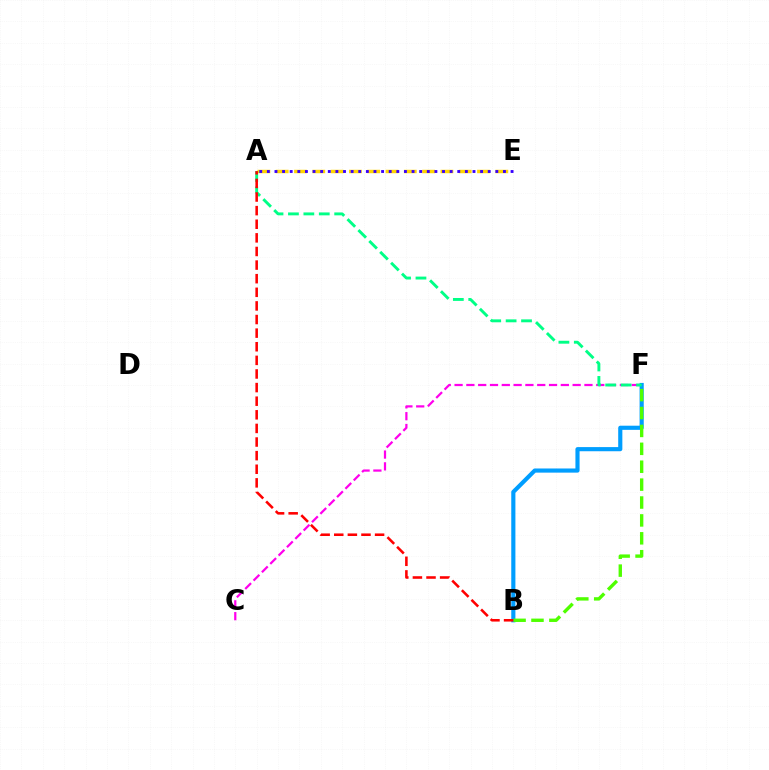{('B', 'F'): [{'color': '#009eff', 'line_style': 'solid', 'thickness': 2.98}, {'color': '#4fff00', 'line_style': 'dashed', 'thickness': 2.43}], ('C', 'F'): [{'color': '#ff00ed', 'line_style': 'dashed', 'thickness': 1.6}], ('A', 'E'): [{'color': '#ffd500', 'line_style': 'dashed', 'thickness': 2.49}, {'color': '#3700ff', 'line_style': 'dotted', 'thickness': 2.07}], ('A', 'F'): [{'color': '#00ff86', 'line_style': 'dashed', 'thickness': 2.09}], ('A', 'B'): [{'color': '#ff0000', 'line_style': 'dashed', 'thickness': 1.85}]}